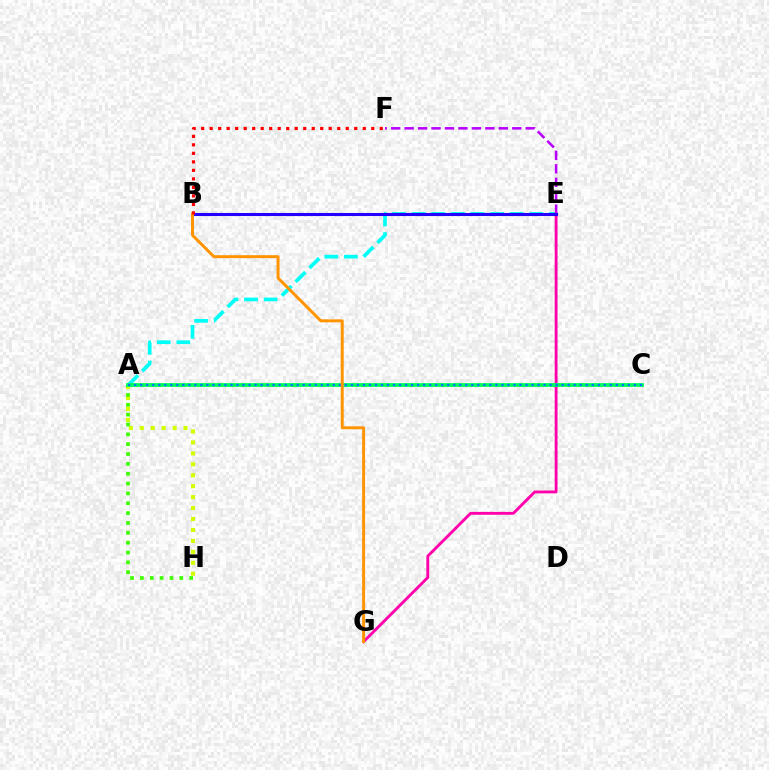{('A', 'E'): [{'color': '#00fff6', 'line_style': 'dashed', 'thickness': 2.66}], ('E', 'F'): [{'color': '#b900ff', 'line_style': 'dashed', 'thickness': 1.83}], ('E', 'G'): [{'color': '#ff00ac', 'line_style': 'solid', 'thickness': 2.06}], ('A', 'H'): [{'color': '#d1ff00', 'line_style': 'dotted', 'thickness': 2.97}, {'color': '#3dff00', 'line_style': 'dotted', 'thickness': 2.68}], ('B', 'E'): [{'color': '#2500ff', 'line_style': 'solid', 'thickness': 2.21}], ('A', 'C'): [{'color': '#00ff5c', 'line_style': 'solid', 'thickness': 2.76}, {'color': '#0074ff', 'line_style': 'dotted', 'thickness': 1.64}], ('B', 'G'): [{'color': '#ff9400', 'line_style': 'solid', 'thickness': 2.13}], ('B', 'F'): [{'color': '#ff0000', 'line_style': 'dotted', 'thickness': 2.31}]}